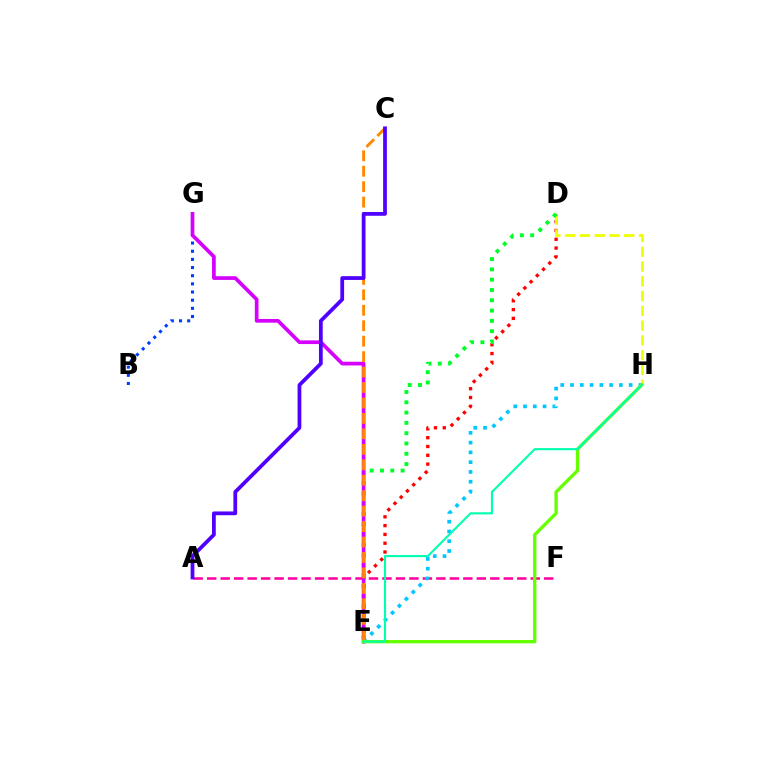{('D', 'E'): [{'color': '#ff0000', 'line_style': 'dotted', 'thickness': 2.39}, {'color': '#00ff27', 'line_style': 'dotted', 'thickness': 2.8}], ('D', 'H'): [{'color': '#eeff00', 'line_style': 'dashed', 'thickness': 2.01}], ('B', 'G'): [{'color': '#003fff', 'line_style': 'dotted', 'thickness': 2.22}], ('A', 'F'): [{'color': '#ff00a0', 'line_style': 'dashed', 'thickness': 1.83}], ('E', 'G'): [{'color': '#d600ff', 'line_style': 'solid', 'thickness': 2.66}], ('E', 'H'): [{'color': '#00c7ff', 'line_style': 'dotted', 'thickness': 2.65}, {'color': '#66ff00', 'line_style': 'solid', 'thickness': 2.39}, {'color': '#00ffaf', 'line_style': 'solid', 'thickness': 1.53}], ('C', 'E'): [{'color': '#ff8800', 'line_style': 'dashed', 'thickness': 2.1}], ('A', 'C'): [{'color': '#4f00ff', 'line_style': 'solid', 'thickness': 2.71}]}